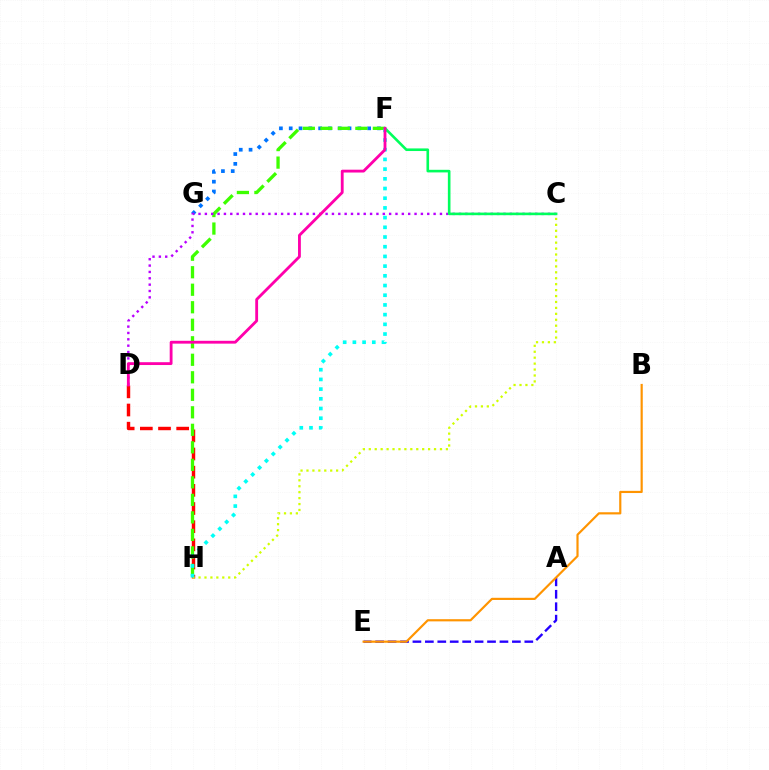{('A', 'E'): [{'color': '#2500ff', 'line_style': 'dashed', 'thickness': 1.69}], ('D', 'H'): [{'color': '#ff0000', 'line_style': 'dashed', 'thickness': 2.47}], ('F', 'G'): [{'color': '#0074ff', 'line_style': 'dotted', 'thickness': 2.66}], ('F', 'H'): [{'color': '#3dff00', 'line_style': 'dashed', 'thickness': 2.38}, {'color': '#00fff6', 'line_style': 'dotted', 'thickness': 2.64}], ('C', 'H'): [{'color': '#d1ff00', 'line_style': 'dotted', 'thickness': 1.61}], ('C', 'D'): [{'color': '#b900ff', 'line_style': 'dotted', 'thickness': 1.73}], ('B', 'E'): [{'color': '#ff9400', 'line_style': 'solid', 'thickness': 1.57}], ('C', 'F'): [{'color': '#00ff5c', 'line_style': 'solid', 'thickness': 1.88}], ('D', 'F'): [{'color': '#ff00ac', 'line_style': 'solid', 'thickness': 2.04}]}